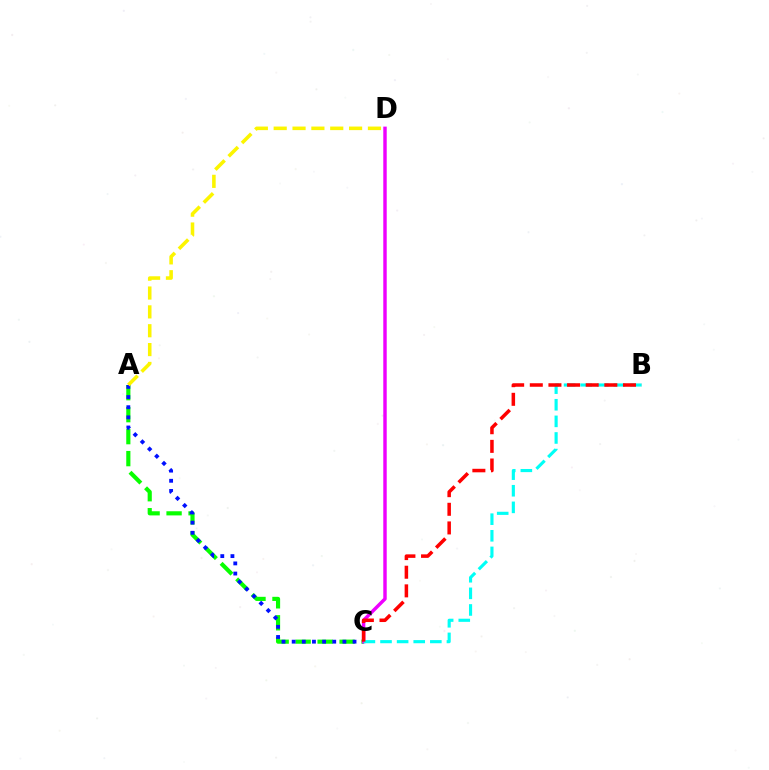{('A', 'C'): [{'color': '#08ff00', 'line_style': 'dashed', 'thickness': 2.99}, {'color': '#0010ff', 'line_style': 'dotted', 'thickness': 2.76}], ('C', 'D'): [{'color': '#ee00ff', 'line_style': 'solid', 'thickness': 2.47}], ('A', 'D'): [{'color': '#fcf500', 'line_style': 'dashed', 'thickness': 2.56}], ('B', 'C'): [{'color': '#00fff6', 'line_style': 'dashed', 'thickness': 2.26}, {'color': '#ff0000', 'line_style': 'dashed', 'thickness': 2.53}]}